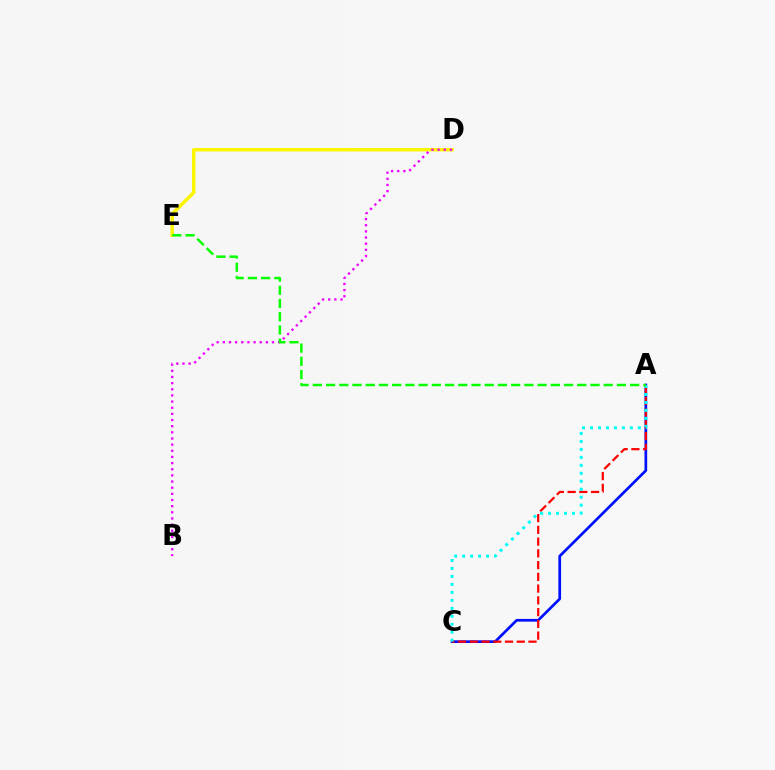{('D', 'E'): [{'color': '#fcf500', 'line_style': 'solid', 'thickness': 2.48}], ('A', 'C'): [{'color': '#0010ff', 'line_style': 'solid', 'thickness': 1.95}, {'color': '#ff0000', 'line_style': 'dashed', 'thickness': 1.6}, {'color': '#00fff6', 'line_style': 'dotted', 'thickness': 2.16}], ('B', 'D'): [{'color': '#ee00ff', 'line_style': 'dotted', 'thickness': 1.67}], ('A', 'E'): [{'color': '#08ff00', 'line_style': 'dashed', 'thickness': 1.8}]}